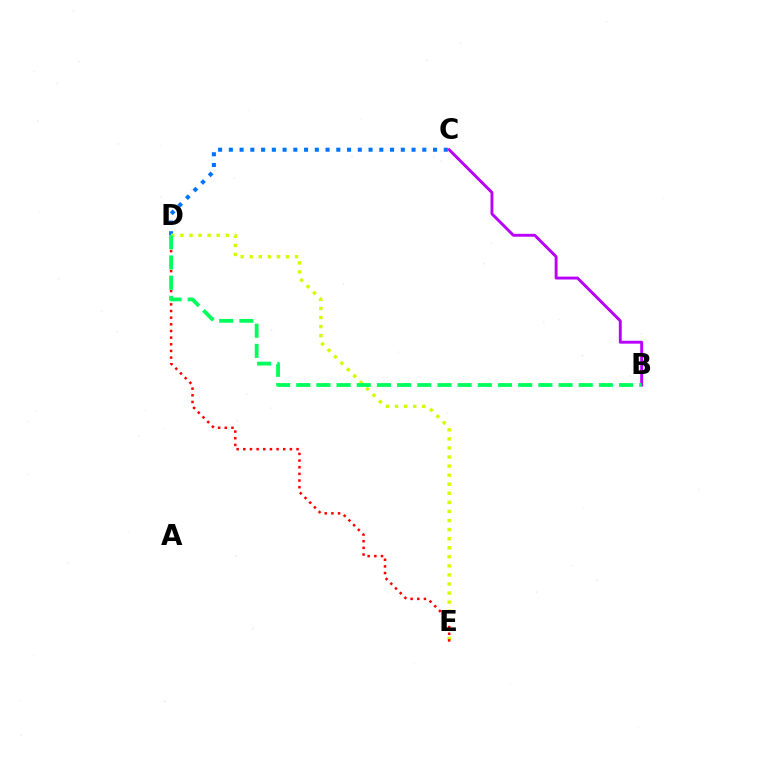{('C', 'D'): [{'color': '#0074ff', 'line_style': 'dotted', 'thickness': 2.92}], ('D', 'E'): [{'color': '#d1ff00', 'line_style': 'dotted', 'thickness': 2.46}, {'color': '#ff0000', 'line_style': 'dotted', 'thickness': 1.81}], ('B', 'C'): [{'color': '#b900ff', 'line_style': 'solid', 'thickness': 2.09}], ('B', 'D'): [{'color': '#00ff5c', 'line_style': 'dashed', 'thickness': 2.74}]}